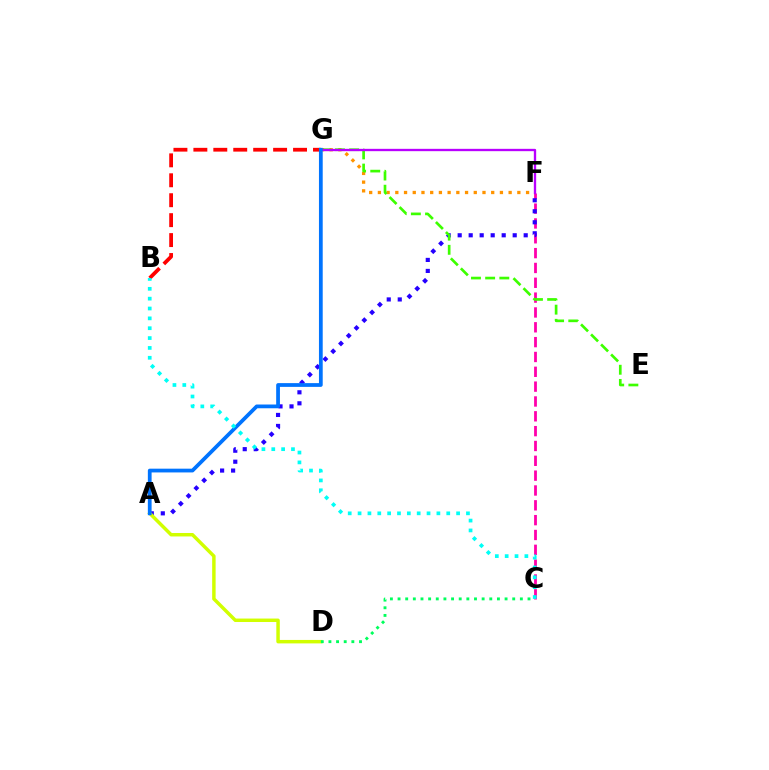{('F', 'G'): [{'color': '#ff9400', 'line_style': 'dotted', 'thickness': 2.37}, {'color': '#b900ff', 'line_style': 'solid', 'thickness': 1.68}], ('C', 'F'): [{'color': '#ff00ac', 'line_style': 'dashed', 'thickness': 2.02}], ('A', 'F'): [{'color': '#2500ff', 'line_style': 'dotted', 'thickness': 2.99}], ('A', 'D'): [{'color': '#d1ff00', 'line_style': 'solid', 'thickness': 2.49}], ('E', 'G'): [{'color': '#3dff00', 'line_style': 'dashed', 'thickness': 1.93}], ('B', 'G'): [{'color': '#ff0000', 'line_style': 'dashed', 'thickness': 2.71}], ('C', 'D'): [{'color': '#00ff5c', 'line_style': 'dotted', 'thickness': 2.08}], ('A', 'G'): [{'color': '#0074ff', 'line_style': 'solid', 'thickness': 2.71}], ('B', 'C'): [{'color': '#00fff6', 'line_style': 'dotted', 'thickness': 2.68}]}